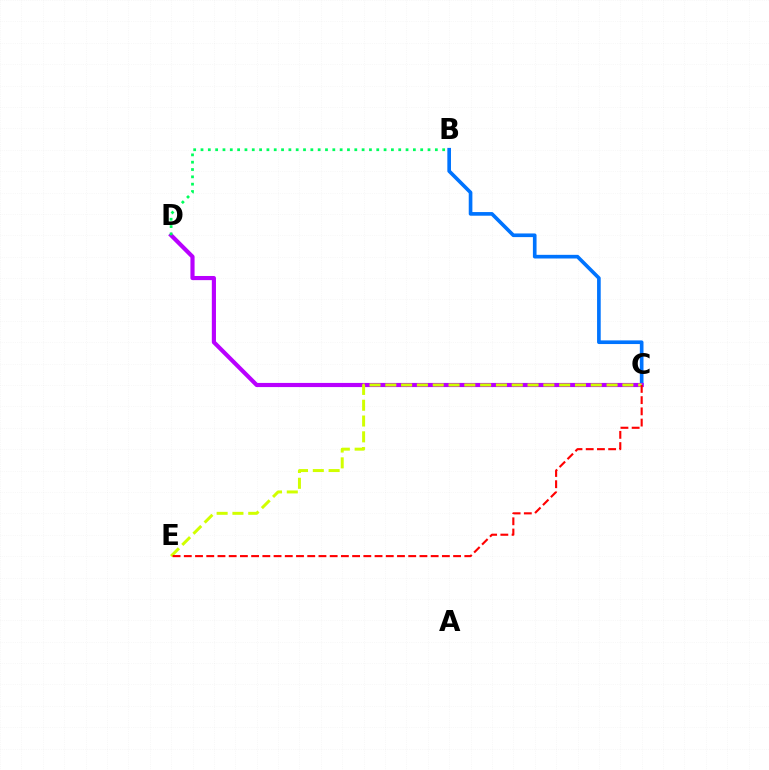{('B', 'C'): [{'color': '#0074ff', 'line_style': 'solid', 'thickness': 2.63}], ('C', 'D'): [{'color': '#b900ff', 'line_style': 'solid', 'thickness': 2.98}], ('C', 'E'): [{'color': '#d1ff00', 'line_style': 'dashed', 'thickness': 2.15}, {'color': '#ff0000', 'line_style': 'dashed', 'thickness': 1.52}], ('B', 'D'): [{'color': '#00ff5c', 'line_style': 'dotted', 'thickness': 1.99}]}